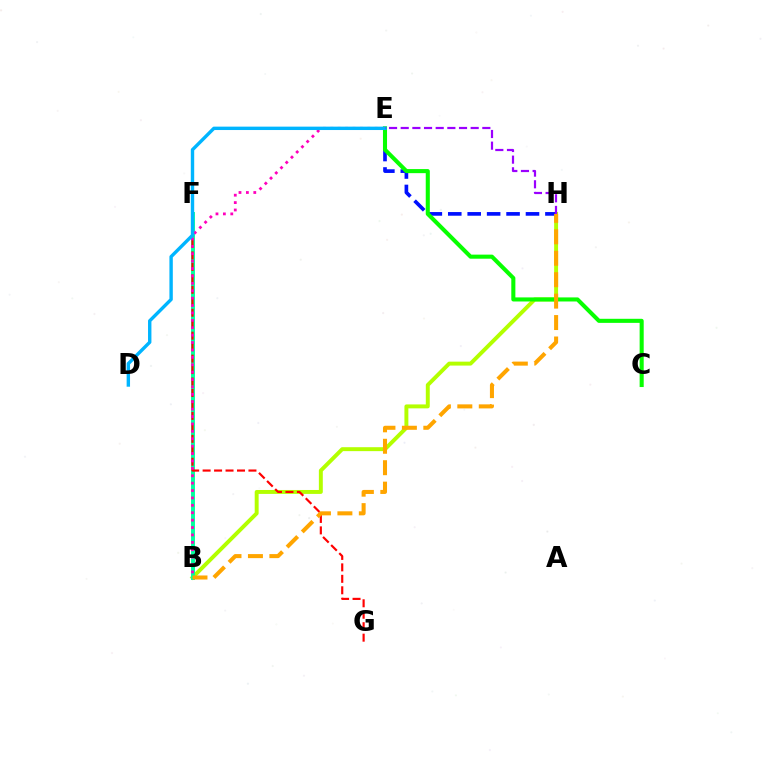{('B', 'H'): [{'color': '#b3ff00', 'line_style': 'solid', 'thickness': 2.83}, {'color': '#ffa500', 'line_style': 'dashed', 'thickness': 2.91}], ('E', 'H'): [{'color': '#0010ff', 'line_style': 'dashed', 'thickness': 2.64}, {'color': '#9b00ff', 'line_style': 'dashed', 'thickness': 1.58}], ('B', 'F'): [{'color': '#00ff9d', 'line_style': 'solid', 'thickness': 2.82}], ('C', 'E'): [{'color': '#08ff00', 'line_style': 'solid', 'thickness': 2.93}], ('F', 'G'): [{'color': '#ff0000', 'line_style': 'dashed', 'thickness': 1.56}], ('B', 'E'): [{'color': '#ff00bd', 'line_style': 'dotted', 'thickness': 2.01}], ('D', 'E'): [{'color': '#00b5ff', 'line_style': 'solid', 'thickness': 2.45}]}